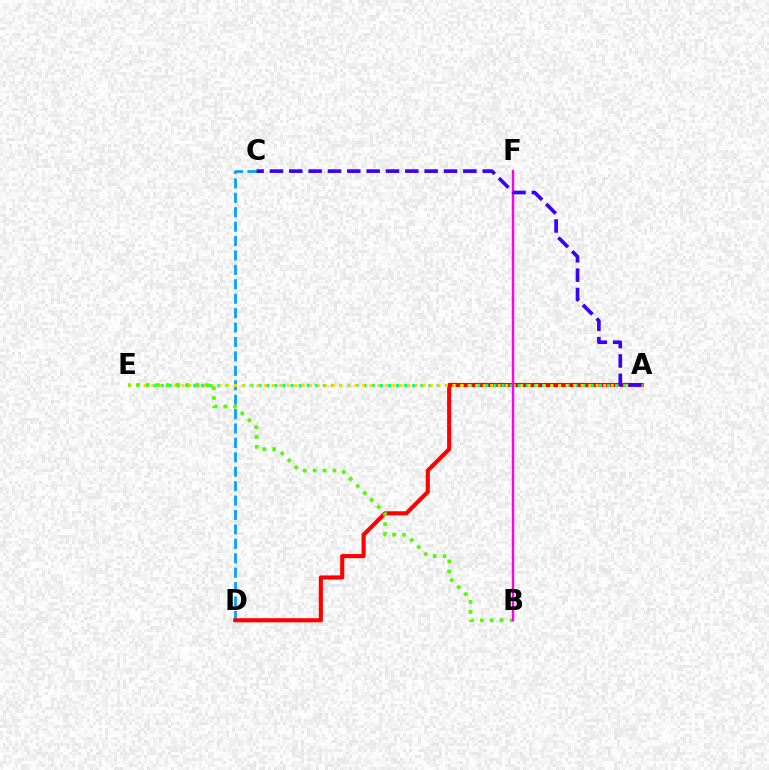{('C', 'D'): [{'color': '#009eff', 'line_style': 'dashed', 'thickness': 1.96}], ('A', 'D'): [{'color': '#ff0000', 'line_style': 'solid', 'thickness': 2.97}], ('A', 'E'): [{'color': '#00ff86', 'line_style': 'dotted', 'thickness': 2.2}, {'color': '#ffd500', 'line_style': 'dotted', 'thickness': 2.05}], ('B', 'E'): [{'color': '#4fff00', 'line_style': 'dotted', 'thickness': 2.68}], ('B', 'F'): [{'color': '#ff00ed', 'line_style': 'solid', 'thickness': 1.71}], ('A', 'C'): [{'color': '#3700ff', 'line_style': 'dashed', 'thickness': 2.63}]}